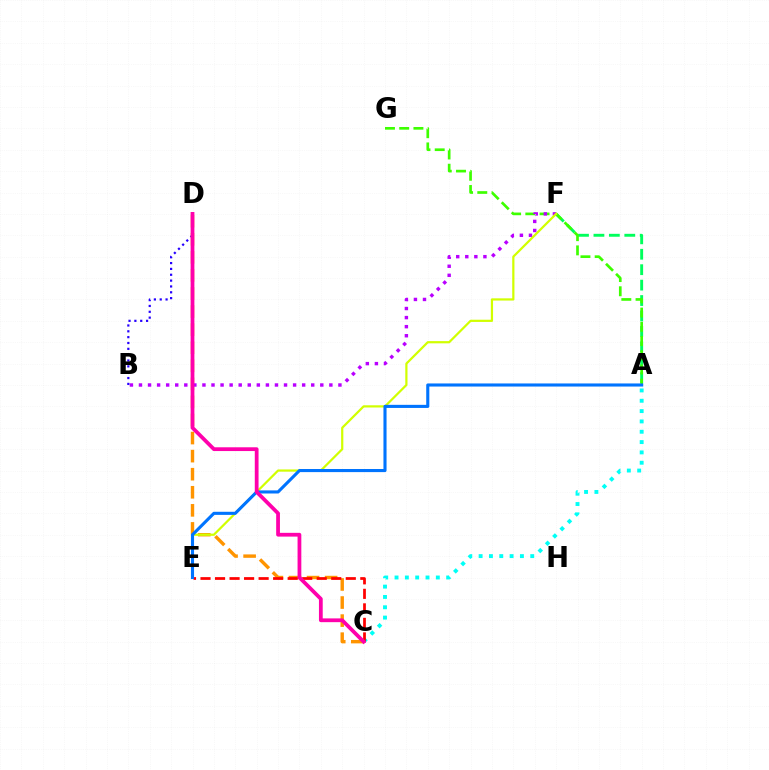{('A', 'F'): [{'color': '#00ff5c', 'line_style': 'dashed', 'thickness': 2.1}], ('A', 'G'): [{'color': '#3dff00', 'line_style': 'dashed', 'thickness': 1.93}], ('B', 'D'): [{'color': '#2500ff', 'line_style': 'dotted', 'thickness': 1.59}], ('C', 'D'): [{'color': '#ff9400', 'line_style': 'dashed', 'thickness': 2.45}, {'color': '#ff00ac', 'line_style': 'solid', 'thickness': 2.71}], ('B', 'F'): [{'color': '#b900ff', 'line_style': 'dotted', 'thickness': 2.46}], ('A', 'C'): [{'color': '#00fff6', 'line_style': 'dotted', 'thickness': 2.81}], ('E', 'F'): [{'color': '#d1ff00', 'line_style': 'solid', 'thickness': 1.6}], ('C', 'E'): [{'color': '#ff0000', 'line_style': 'dashed', 'thickness': 1.97}], ('A', 'E'): [{'color': '#0074ff', 'line_style': 'solid', 'thickness': 2.23}]}